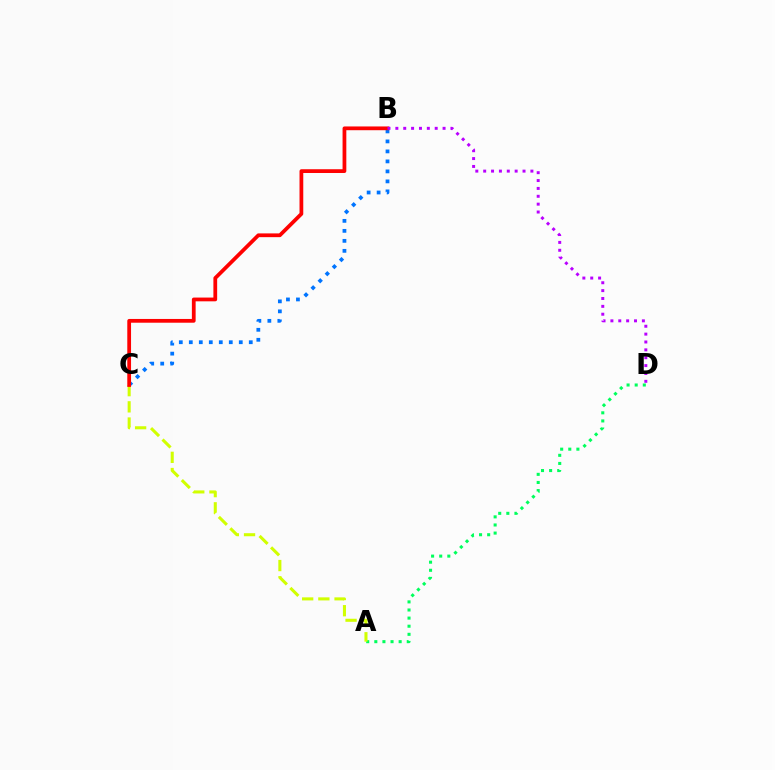{('A', 'D'): [{'color': '#00ff5c', 'line_style': 'dotted', 'thickness': 2.2}], ('B', 'C'): [{'color': '#0074ff', 'line_style': 'dotted', 'thickness': 2.72}, {'color': '#ff0000', 'line_style': 'solid', 'thickness': 2.71}], ('A', 'C'): [{'color': '#d1ff00', 'line_style': 'dashed', 'thickness': 2.2}], ('B', 'D'): [{'color': '#b900ff', 'line_style': 'dotted', 'thickness': 2.14}]}